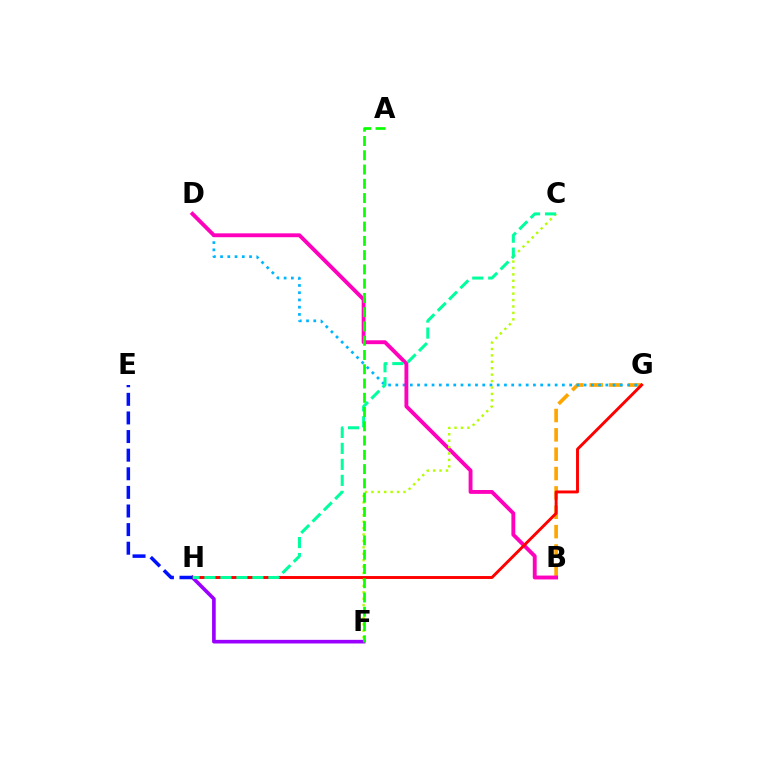{('F', 'H'): [{'color': '#9b00ff', 'line_style': 'solid', 'thickness': 2.62}], ('B', 'G'): [{'color': '#ffa500', 'line_style': 'dashed', 'thickness': 2.63}], ('D', 'G'): [{'color': '#00b5ff', 'line_style': 'dotted', 'thickness': 1.97}], ('B', 'D'): [{'color': '#ff00bd', 'line_style': 'solid', 'thickness': 2.79}], ('C', 'F'): [{'color': '#b3ff00', 'line_style': 'dotted', 'thickness': 1.74}], ('G', 'H'): [{'color': '#ff0000', 'line_style': 'solid', 'thickness': 2.1}], ('C', 'H'): [{'color': '#00ff9d', 'line_style': 'dashed', 'thickness': 2.17}], ('E', 'H'): [{'color': '#0010ff', 'line_style': 'dashed', 'thickness': 2.53}], ('A', 'F'): [{'color': '#08ff00', 'line_style': 'dashed', 'thickness': 1.94}]}